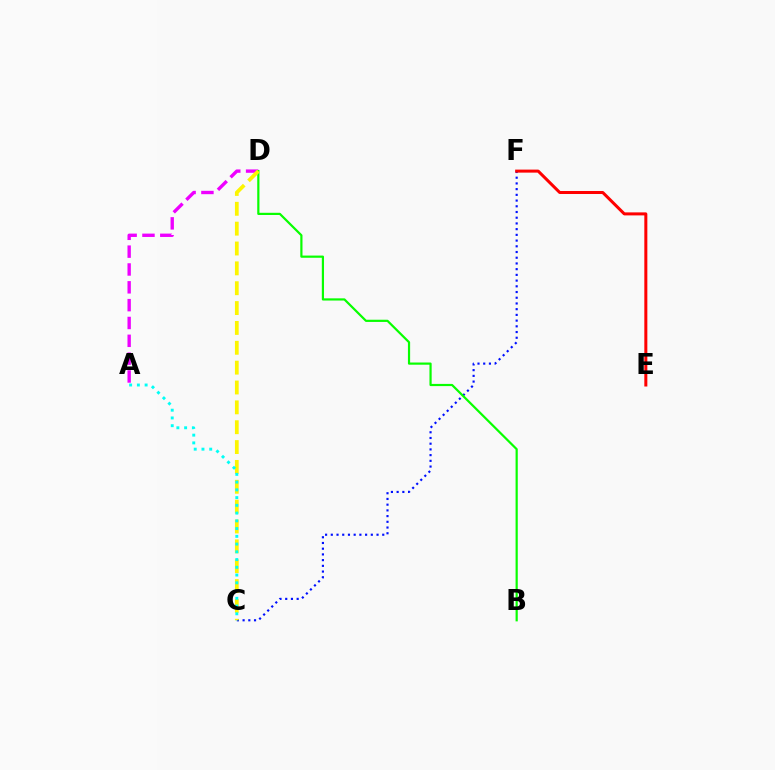{('C', 'F'): [{'color': '#0010ff', 'line_style': 'dotted', 'thickness': 1.55}], ('A', 'D'): [{'color': '#ee00ff', 'line_style': 'dashed', 'thickness': 2.42}], ('B', 'D'): [{'color': '#08ff00', 'line_style': 'solid', 'thickness': 1.58}], ('C', 'D'): [{'color': '#fcf500', 'line_style': 'dashed', 'thickness': 2.7}], ('E', 'F'): [{'color': '#ff0000', 'line_style': 'solid', 'thickness': 2.17}], ('A', 'C'): [{'color': '#00fff6', 'line_style': 'dotted', 'thickness': 2.1}]}